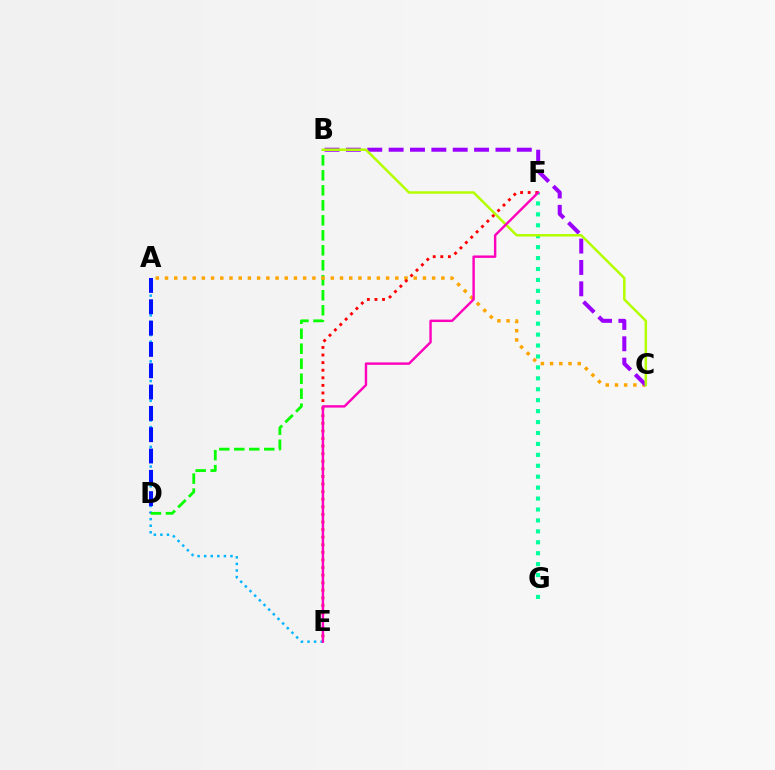{('A', 'E'): [{'color': '#00b5ff', 'line_style': 'dotted', 'thickness': 1.79}], ('A', 'D'): [{'color': '#0010ff', 'line_style': 'dashed', 'thickness': 2.9}], ('F', 'G'): [{'color': '#00ff9d', 'line_style': 'dotted', 'thickness': 2.97}], ('B', 'D'): [{'color': '#08ff00', 'line_style': 'dashed', 'thickness': 2.04}], ('A', 'C'): [{'color': '#ffa500', 'line_style': 'dotted', 'thickness': 2.5}], ('E', 'F'): [{'color': '#ff0000', 'line_style': 'dotted', 'thickness': 2.06}, {'color': '#ff00bd', 'line_style': 'solid', 'thickness': 1.74}], ('B', 'C'): [{'color': '#9b00ff', 'line_style': 'dashed', 'thickness': 2.9}, {'color': '#b3ff00', 'line_style': 'solid', 'thickness': 1.81}]}